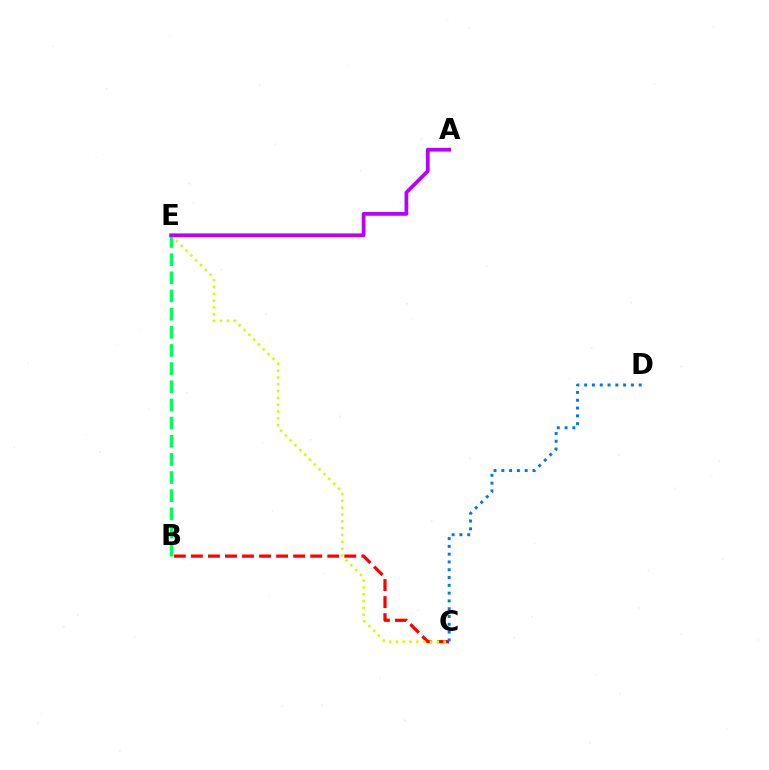{('B', 'E'): [{'color': '#00ff5c', 'line_style': 'dashed', 'thickness': 2.47}], ('B', 'C'): [{'color': '#ff0000', 'line_style': 'dashed', 'thickness': 2.32}], ('C', 'E'): [{'color': '#d1ff00', 'line_style': 'dotted', 'thickness': 1.85}], ('A', 'E'): [{'color': '#b900ff', 'line_style': 'solid', 'thickness': 2.7}], ('C', 'D'): [{'color': '#0074ff', 'line_style': 'dotted', 'thickness': 2.12}]}